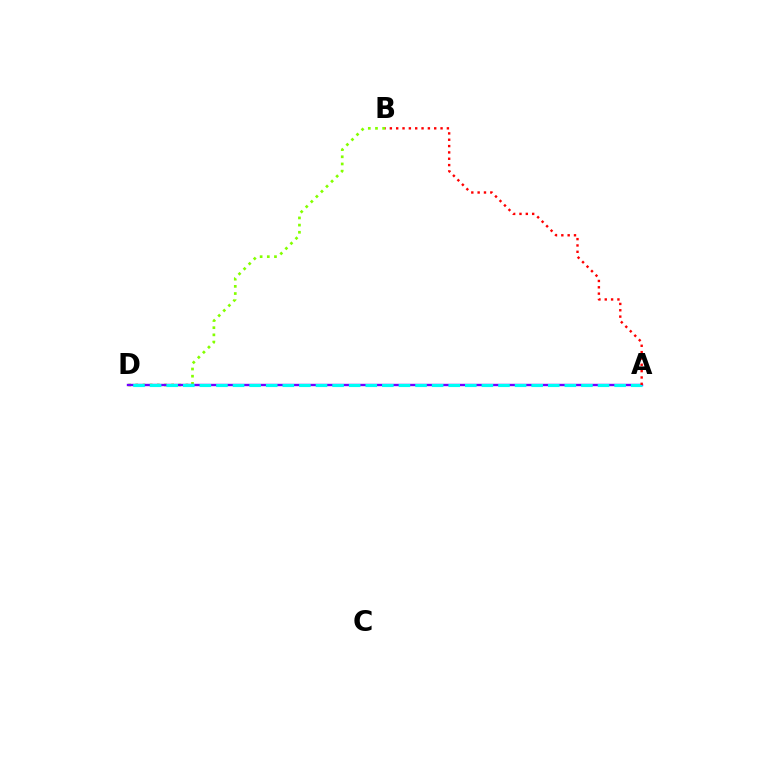{('B', 'D'): [{'color': '#84ff00', 'line_style': 'dotted', 'thickness': 1.95}], ('A', 'D'): [{'color': '#7200ff', 'line_style': 'solid', 'thickness': 1.72}, {'color': '#00fff6', 'line_style': 'dashed', 'thickness': 2.25}], ('A', 'B'): [{'color': '#ff0000', 'line_style': 'dotted', 'thickness': 1.72}]}